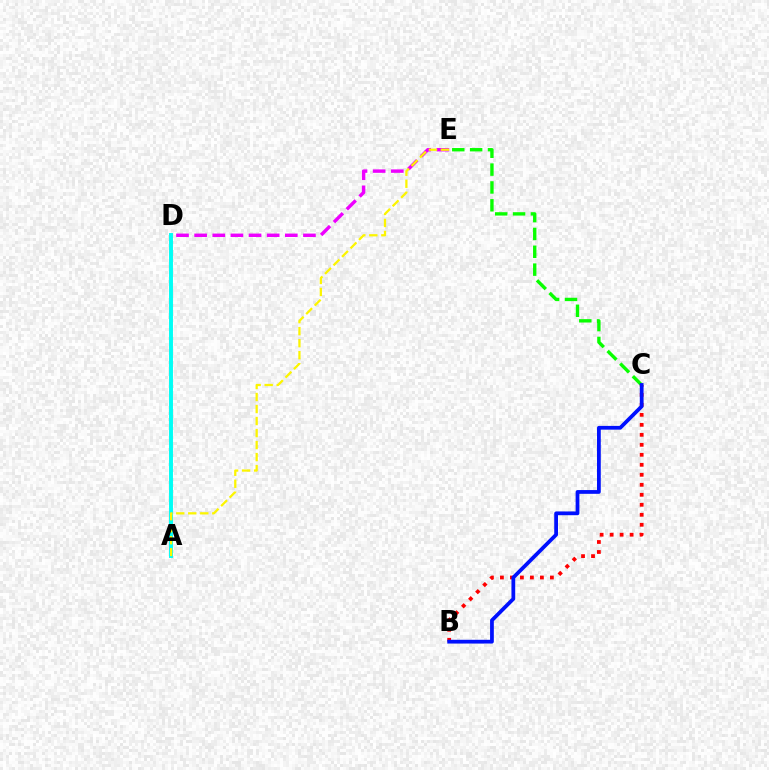{('A', 'D'): [{'color': '#00fff6', 'line_style': 'solid', 'thickness': 2.82}], ('C', 'E'): [{'color': '#08ff00', 'line_style': 'dashed', 'thickness': 2.42}], ('B', 'C'): [{'color': '#ff0000', 'line_style': 'dotted', 'thickness': 2.72}, {'color': '#0010ff', 'line_style': 'solid', 'thickness': 2.71}], ('D', 'E'): [{'color': '#ee00ff', 'line_style': 'dashed', 'thickness': 2.46}], ('A', 'E'): [{'color': '#fcf500', 'line_style': 'dashed', 'thickness': 1.63}]}